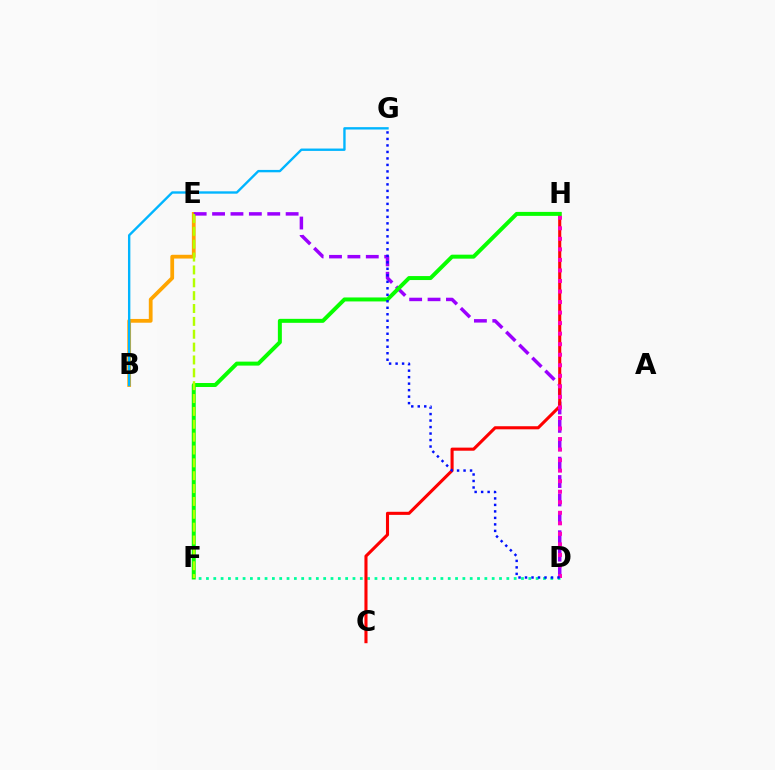{('B', 'E'): [{'color': '#ffa500', 'line_style': 'solid', 'thickness': 2.71}], ('D', 'F'): [{'color': '#00ff9d', 'line_style': 'dotted', 'thickness': 1.99}], ('B', 'G'): [{'color': '#00b5ff', 'line_style': 'solid', 'thickness': 1.71}], ('D', 'E'): [{'color': '#9b00ff', 'line_style': 'dashed', 'thickness': 2.5}], ('C', 'H'): [{'color': '#ff0000', 'line_style': 'solid', 'thickness': 2.22}], ('D', 'H'): [{'color': '#ff00bd', 'line_style': 'dotted', 'thickness': 2.86}], ('F', 'H'): [{'color': '#08ff00', 'line_style': 'solid', 'thickness': 2.86}], ('E', 'F'): [{'color': '#b3ff00', 'line_style': 'dashed', 'thickness': 1.75}], ('D', 'G'): [{'color': '#0010ff', 'line_style': 'dotted', 'thickness': 1.76}]}